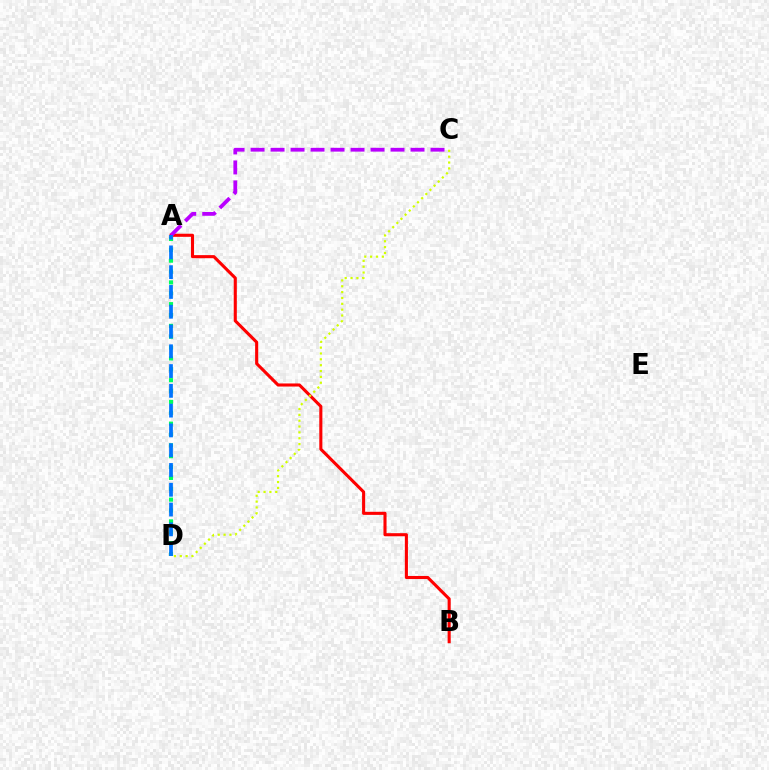{('A', 'B'): [{'color': '#ff0000', 'line_style': 'solid', 'thickness': 2.22}], ('A', 'C'): [{'color': '#b900ff', 'line_style': 'dashed', 'thickness': 2.72}], ('C', 'D'): [{'color': '#d1ff00', 'line_style': 'dotted', 'thickness': 1.59}], ('A', 'D'): [{'color': '#00ff5c', 'line_style': 'dotted', 'thickness': 2.95}, {'color': '#0074ff', 'line_style': 'dashed', 'thickness': 2.69}]}